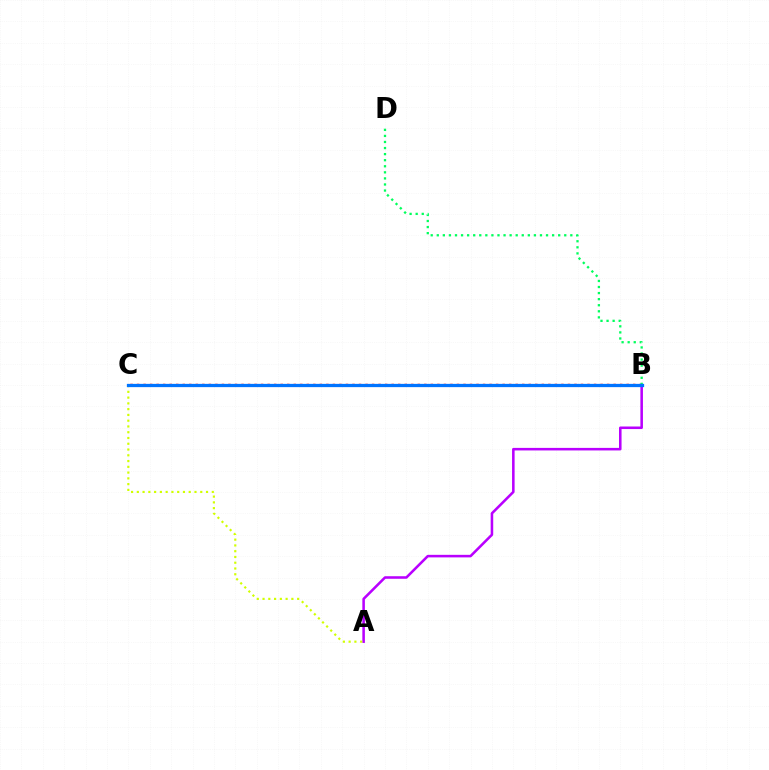{('A', 'B'): [{'color': '#b900ff', 'line_style': 'solid', 'thickness': 1.84}], ('B', 'C'): [{'color': '#ff0000', 'line_style': 'dotted', 'thickness': 1.77}, {'color': '#0074ff', 'line_style': 'solid', 'thickness': 2.35}], ('A', 'C'): [{'color': '#d1ff00', 'line_style': 'dotted', 'thickness': 1.57}], ('B', 'D'): [{'color': '#00ff5c', 'line_style': 'dotted', 'thickness': 1.65}]}